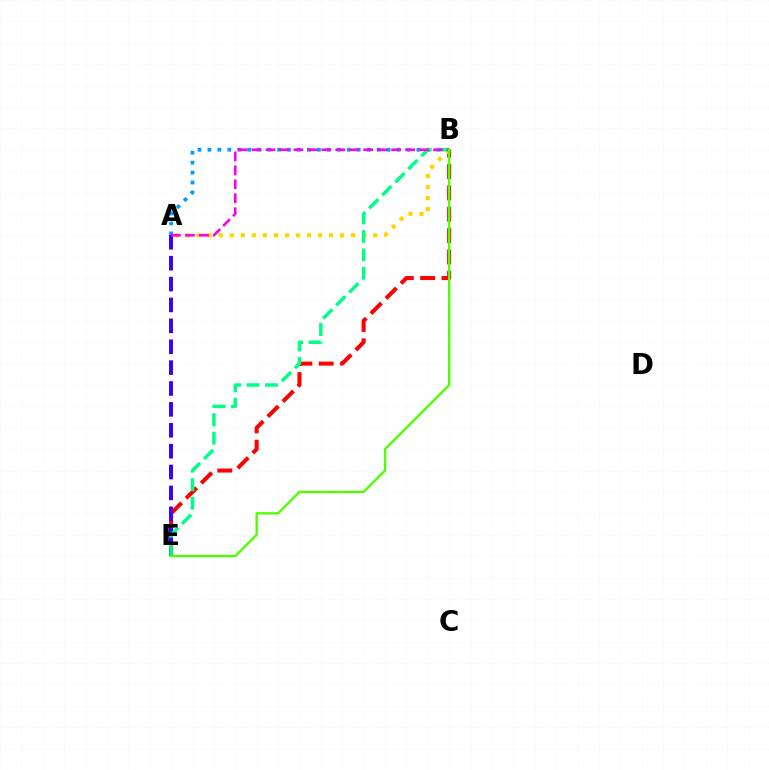{('A', 'B'): [{'color': '#009eff', 'line_style': 'dotted', 'thickness': 2.7}, {'color': '#ffd500', 'line_style': 'dotted', 'thickness': 3.0}, {'color': '#ff00ed', 'line_style': 'dashed', 'thickness': 1.9}], ('B', 'E'): [{'color': '#ff0000', 'line_style': 'dashed', 'thickness': 2.9}, {'color': '#00ff86', 'line_style': 'dashed', 'thickness': 2.51}, {'color': '#4fff00', 'line_style': 'solid', 'thickness': 1.7}], ('A', 'E'): [{'color': '#3700ff', 'line_style': 'dashed', 'thickness': 2.84}]}